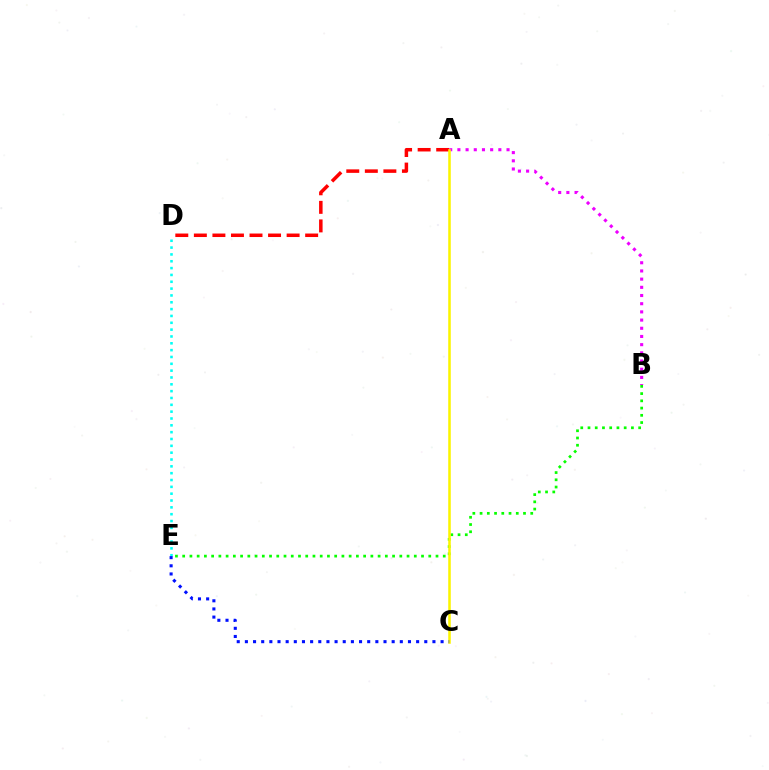{('B', 'E'): [{'color': '#08ff00', 'line_style': 'dotted', 'thickness': 1.97}], ('A', 'D'): [{'color': '#ff0000', 'line_style': 'dashed', 'thickness': 2.52}], ('A', 'B'): [{'color': '#ee00ff', 'line_style': 'dotted', 'thickness': 2.23}], ('A', 'C'): [{'color': '#fcf500', 'line_style': 'solid', 'thickness': 1.84}], ('D', 'E'): [{'color': '#00fff6', 'line_style': 'dotted', 'thickness': 1.86}], ('C', 'E'): [{'color': '#0010ff', 'line_style': 'dotted', 'thickness': 2.22}]}